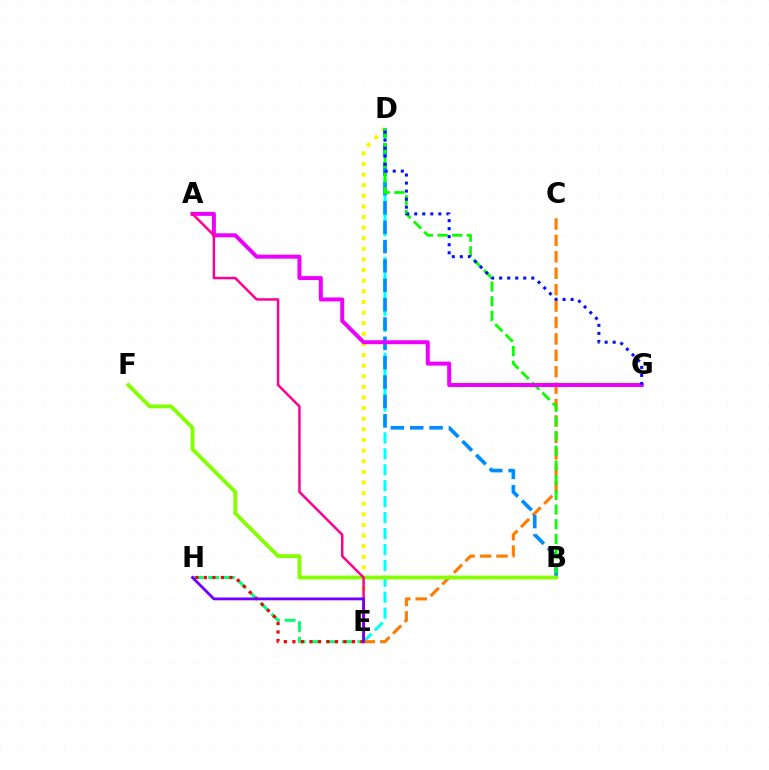{('D', 'E'): [{'color': '#00fff6', 'line_style': 'dashed', 'thickness': 2.16}, {'color': '#fcf500', 'line_style': 'dotted', 'thickness': 2.88}], ('C', 'E'): [{'color': '#ff7c00', 'line_style': 'dashed', 'thickness': 2.23}], ('B', 'D'): [{'color': '#008cff', 'line_style': 'dashed', 'thickness': 2.63}, {'color': '#08ff00', 'line_style': 'dashed', 'thickness': 1.99}], ('B', 'F'): [{'color': '#84ff00', 'line_style': 'solid', 'thickness': 2.75}], ('E', 'H'): [{'color': '#00ff74', 'line_style': 'dashed', 'thickness': 2.13}, {'color': '#ff0000', 'line_style': 'dotted', 'thickness': 2.31}, {'color': '#7200ff', 'line_style': 'solid', 'thickness': 2.03}], ('A', 'G'): [{'color': '#ee00ff', 'line_style': 'solid', 'thickness': 2.86}], ('A', 'E'): [{'color': '#ff0094', 'line_style': 'solid', 'thickness': 1.79}], ('D', 'G'): [{'color': '#0010ff', 'line_style': 'dotted', 'thickness': 2.18}]}